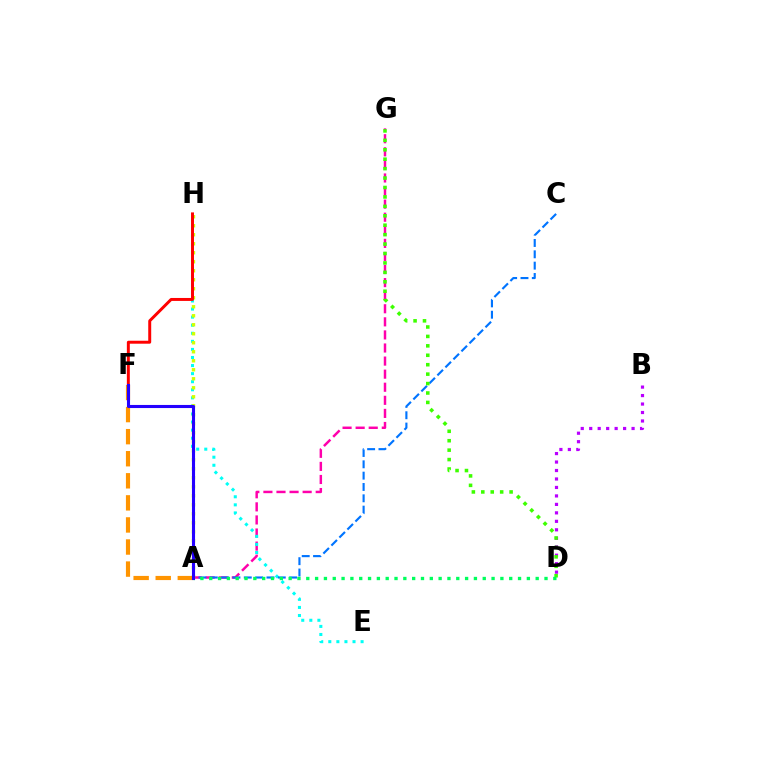{('A', 'G'): [{'color': '#ff00ac', 'line_style': 'dashed', 'thickness': 1.78}], ('E', 'H'): [{'color': '#00fff6', 'line_style': 'dotted', 'thickness': 2.19}], ('B', 'D'): [{'color': '#b900ff', 'line_style': 'dotted', 'thickness': 2.3}], ('A', 'H'): [{'color': '#d1ff00', 'line_style': 'dotted', 'thickness': 2.45}], ('A', 'C'): [{'color': '#0074ff', 'line_style': 'dashed', 'thickness': 1.54}], ('F', 'H'): [{'color': '#ff0000', 'line_style': 'solid', 'thickness': 2.13}], ('D', 'G'): [{'color': '#3dff00', 'line_style': 'dotted', 'thickness': 2.56}], ('A', 'D'): [{'color': '#00ff5c', 'line_style': 'dotted', 'thickness': 2.4}], ('A', 'F'): [{'color': '#ff9400', 'line_style': 'dashed', 'thickness': 3.0}, {'color': '#2500ff', 'line_style': 'solid', 'thickness': 2.22}]}